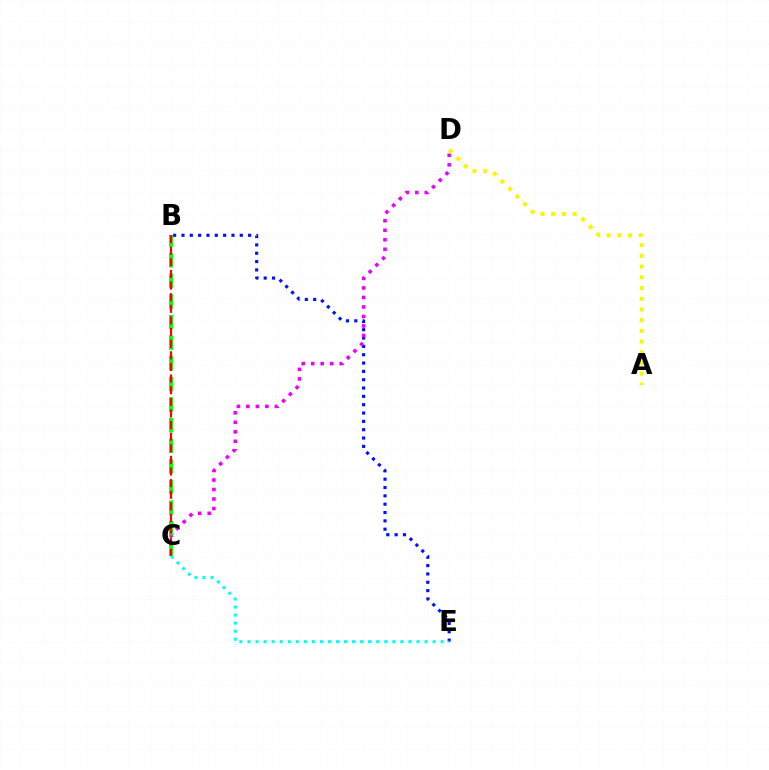{('B', 'E'): [{'color': '#0010ff', 'line_style': 'dotted', 'thickness': 2.26}], ('C', 'D'): [{'color': '#ee00ff', 'line_style': 'dotted', 'thickness': 2.58}], ('B', 'C'): [{'color': '#08ff00', 'line_style': 'dashed', 'thickness': 2.8}, {'color': '#ff0000', 'line_style': 'dashed', 'thickness': 1.58}], ('C', 'E'): [{'color': '#00fff6', 'line_style': 'dotted', 'thickness': 2.19}], ('A', 'D'): [{'color': '#fcf500', 'line_style': 'dotted', 'thickness': 2.91}]}